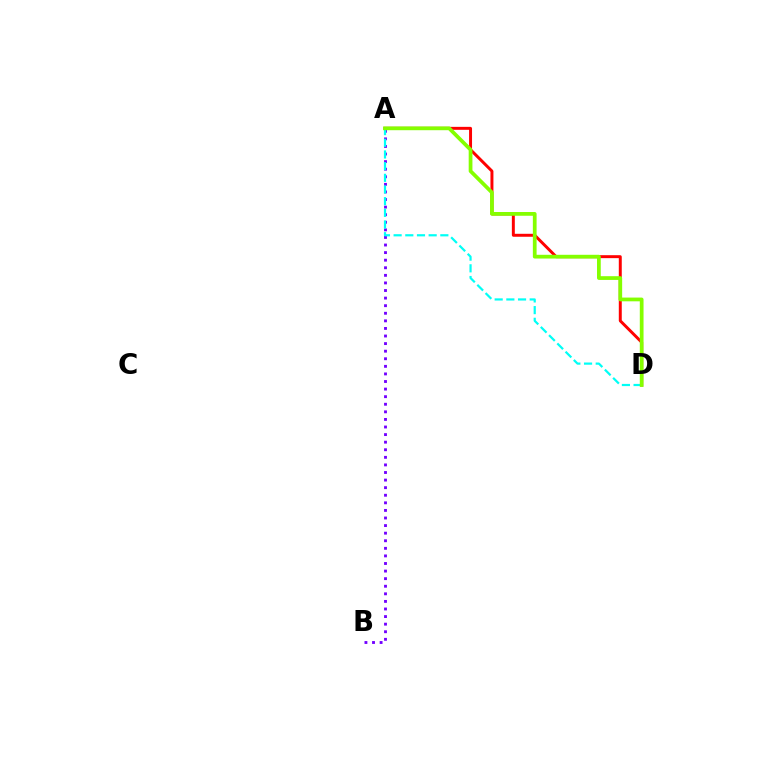{('A', 'B'): [{'color': '#7200ff', 'line_style': 'dotted', 'thickness': 2.06}], ('A', 'D'): [{'color': '#ff0000', 'line_style': 'solid', 'thickness': 2.13}, {'color': '#00fff6', 'line_style': 'dashed', 'thickness': 1.59}, {'color': '#84ff00', 'line_style': 'solid', 'thickness': 2.7}]}